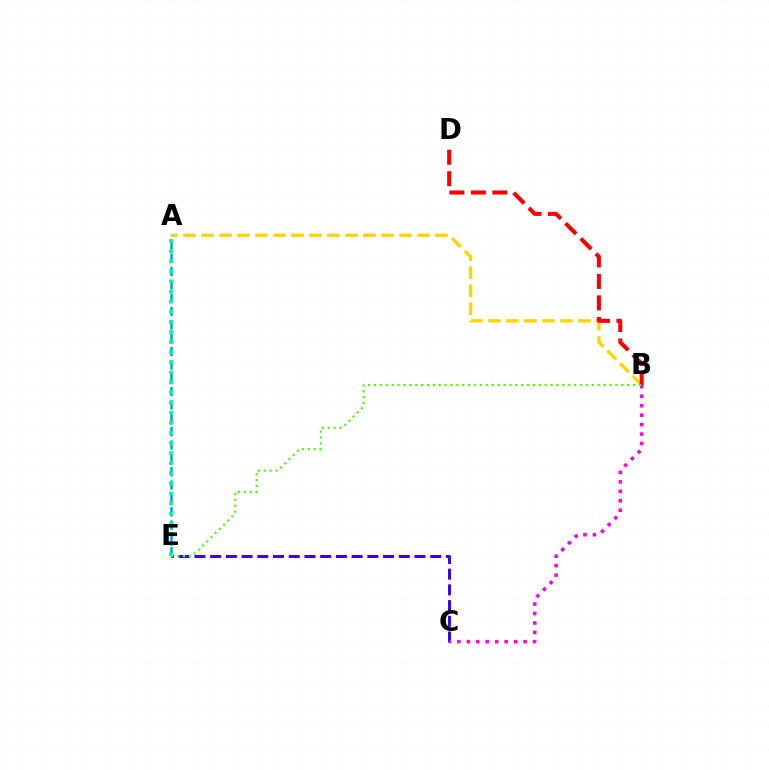{('A', 'E'): [{'color': '#009eff', 'line_style': 'dashed', 'thickness': 1.81}, {'color': '#00ff86', 'line_style': 'dotted', 'thickness': 2.74}], ('A', 'B'): [{'color': '#ffd500', 'line_style': 'dashed', 'thickness': 2.45}], ('B', 'D'): [{'color': '#ff0000', 'line_style': 'dashed', 'thickness': 2.92}], ('C', 'E'): [{'color': '#3700ff', 'line_style': 'dashed', 'thickness': 2.14}], ('B', 'C'): [{'color': '#ff00ed', 'line_style': 'dotted', 'thickness': 2.57}], ('B', 'E'): [{'color': '#4fff00', 'line_style': 'dotted', 'thickness': 1.6}]}